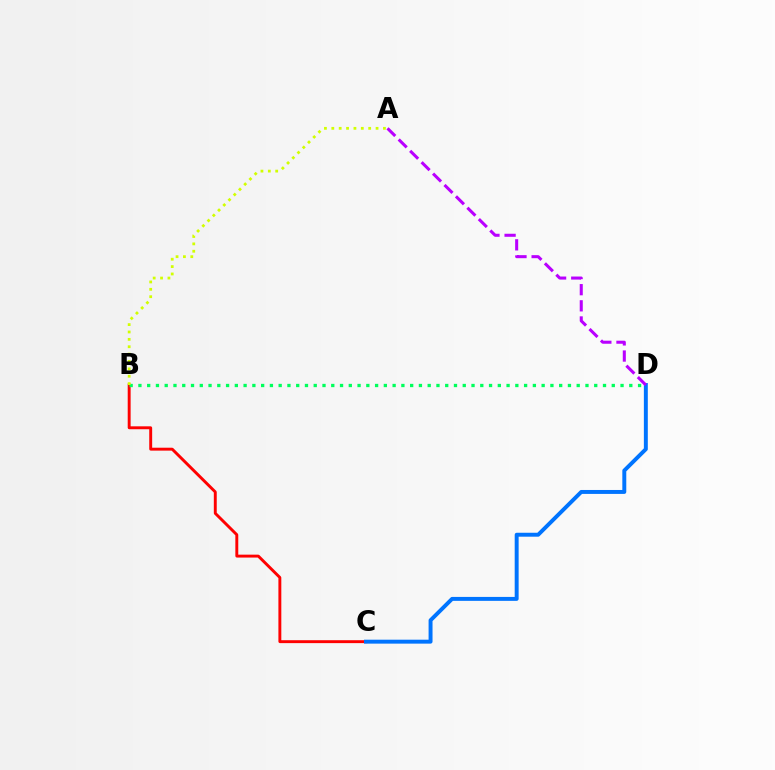{('B', 'C'): [{'color': '#ff0000', 'line_style': 'solid', 'thickness': 2.1}], ('B', 'D'): [{'color': '#00ff5c', 'line_style': 'dotted', 'thickness': 2.38}], ('C', 'D'): [{'color': '#0074ff', 'line_style': 'solid', 'thickness': 2.84}], ('A', 'D'): [{'color': '#b900ff', 'line_style': 'dashed', 'thickness': 2.19}], ('A', 'B'): [{'color': '#d1ff00', 'line_style': 'dotted', 'thickness': 2.0}]}